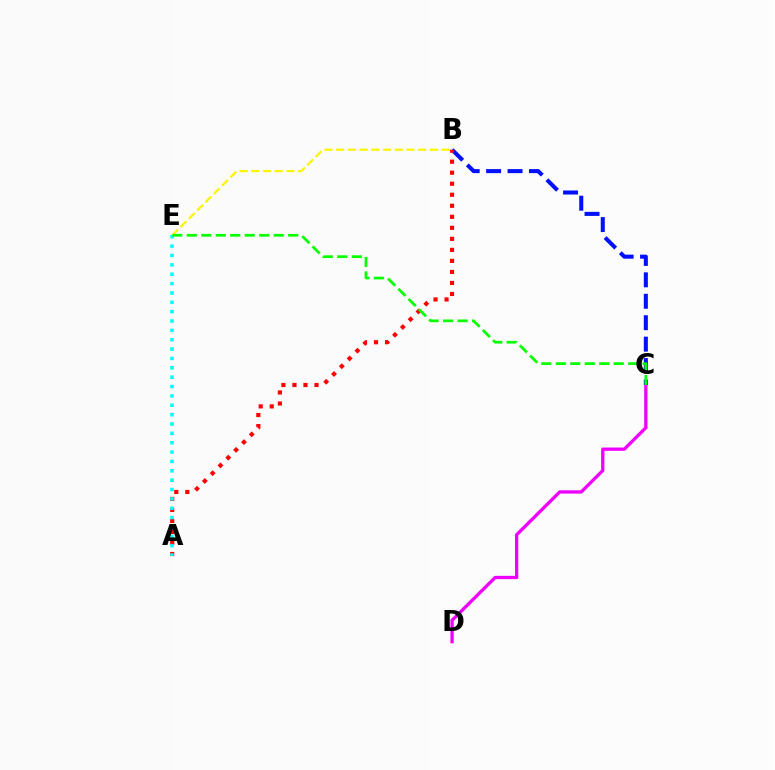{('C', 'D'): [{'color': '#ee00ff', 'line_style': 'solid', 'thickness': 2.38}], ('B', 'C'): [{'color': '#0010ff', 'line_style': 'dashed', 'thickness': 2.91}], ('A', 'B'): [{'color': '#ff0000', 'line_style': 'dotted', 'thickness': 2.99}], ('B', 'E'): [{'color': '#fcf500', 'line_style': 'dashed', 'thickness': 1.59}], ('A', 'E'): [{'color': '#00fff6', 'line_style': 'dotted', 'thickness': 2.54}], ('C', 'E'): [{'color': '#08ff00', 'line_style': 'dashed', 'thickness': 1.97}]}